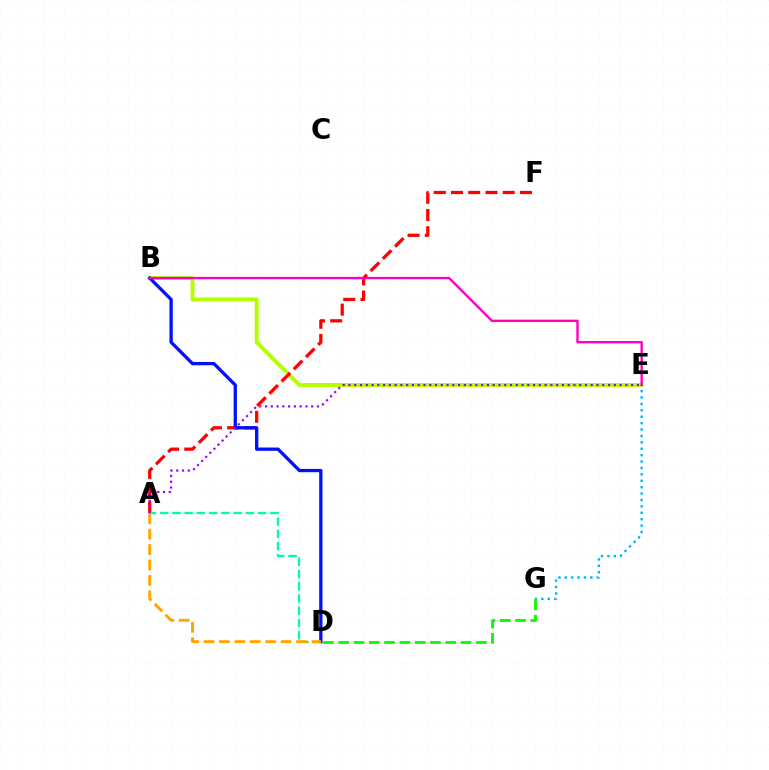{('B', 'E'): [{'color': '#b3ff00', 'line_style': 'solid', 'thickness': 2.82}, {'color': '#ff00bd', 'line_style': 'solid', 'thickness': 1.71}], ('A', 'F'): [{'color': '#ff0000', 'line_style': 'dashed', 'thickness': 2.34}], ('B', 'D'): [{'color': '#0010ff', 'line_style': 'solid', 'thickness': 2.37}], ('E', 'G'): [{'color': '#00b5ff', 'line_style': 'dotted', 'thickness': 1.74}], ('D', 'G'): [{'color': '#08ff00', 'line_style': 'dashed', 'thickness': 2.08}], ('A', 'D'): [{'color': '#00ff9d', 'line_style': 'dashed', 'thickness': 1.66}, {'color': '#ffa500', 'line_style': 'dashed', 'thickness': 2.1}], ('A', 'E'): [{'color': '#9b00ff', 'line_style': 'dotted', 'thickness': 1.57}]}